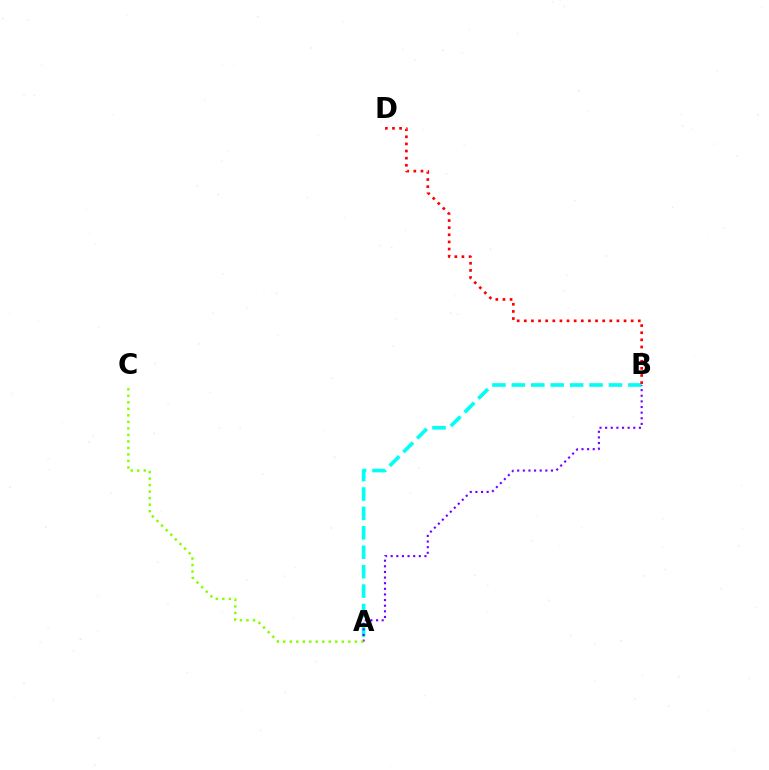{('A', 'B'): [{'color': '#00fff6', 'line_style': 'dashed', 'thickness': 2.64}, {'color': '#7200ff', 'line_style': 'dotted', 'thickness': 1.53}], ('B', 'D'): [{'color': '#ff0000', 'line_style': 'dotted', 'thickness': 1.94}], ('A', 'C'): [{'color': '#84ff00', 'line_style': 'dotted', 'thickness': 1.77}]}